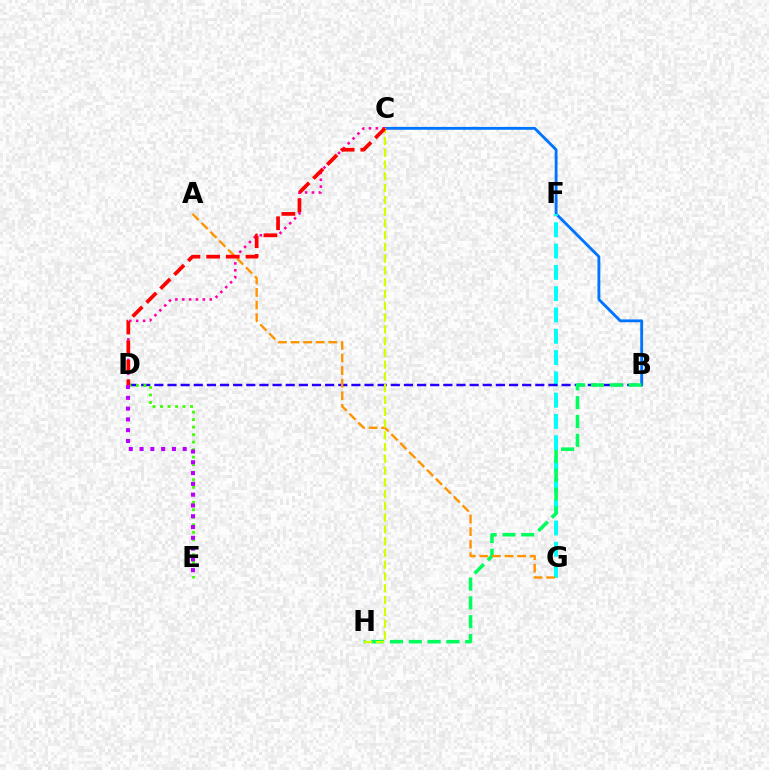{('B', 'C'): [{'color': '#0074ff', 'line_style': 'solid', 'thickness': 2.06}], ('F', 'G'): [{'color': '#00fff6', 'line_style': 'dashed', 'thickness': 2.89}], ('B', 'D'): [{'color': '#2500ff', 'line_style': 'dashed', 'thickness': 1.78}], ('B', 'H'): [{'color': '#00ff5c', 'line_style': 'dashed', 'thickness': 2.56}], ('A', 'G'): [{'color': '#ff9400', 'line_style': 'dashed', 'thickness': 1.71}], ('C', 'H'): [{'color': '#d1ff00', 'line_style': 'dashed', 'thickness': 1.6}], ('C', 'D'): [{'color': '#ff00ac', 'line_style': 'dotted', 'thickness': 1.87}, {'color': '#ff0000', 'line_style': 'dashed', 'thickness': 2.67}], ('D', 'E'): [{'color': '#3dff00', 'line_style': 'dotted', 'thickness': 2.04}, {'color': '#b900ff', 'line_style': 'dotted', 'thickness': 2.93}]}